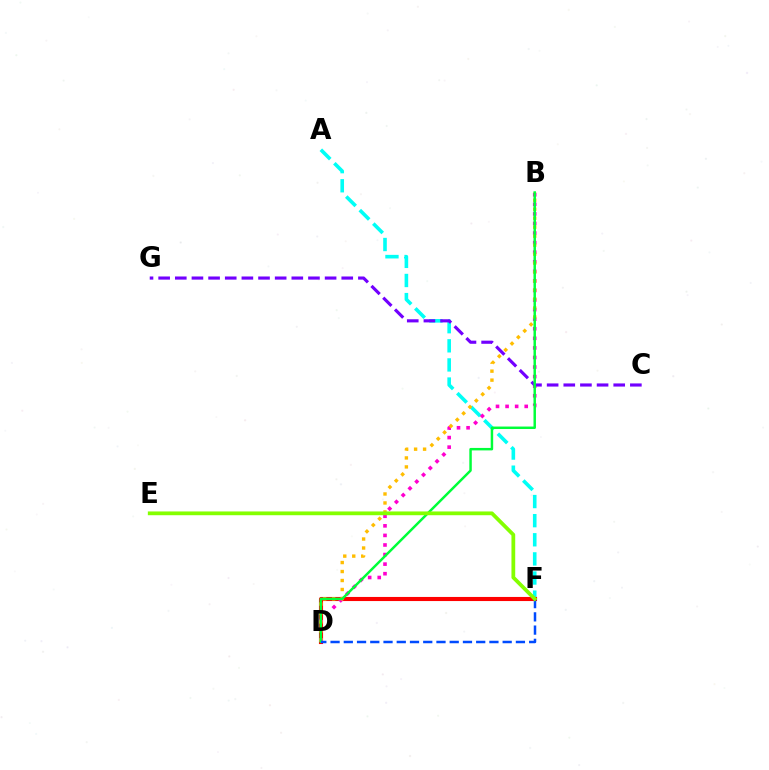{('A', 'F'): [{'color': '#00fff6', 'line_style': 'dashed', 'thickness': 2.6}], ('D', 'F'): [{'color': '#ff0000', 'line_style': 'solid', 'thickness': 2.95}, {'color': '#004bff', 'line_style': 'dashed', 'thickness': 1.8}], ('B', 'D'): [{'color': '#ff00cf', 'line_style': 'dotted', 'thickness': 2.6}, {'color': '#ffbd00', 'line_style': 'dotted', 'thickness': 2.44}, {'color': '#00ff39', 'line_style': 'solid', 'thickness': 1.78}], ('C', 'G'): [{'color': '#7200ff', 'line_style': 'dashed', 'thickness': 2.26}], ('E', 'F'): [{'color': '#84ff00', 'line_style': 'solid', 'thickness': 2.71}]}